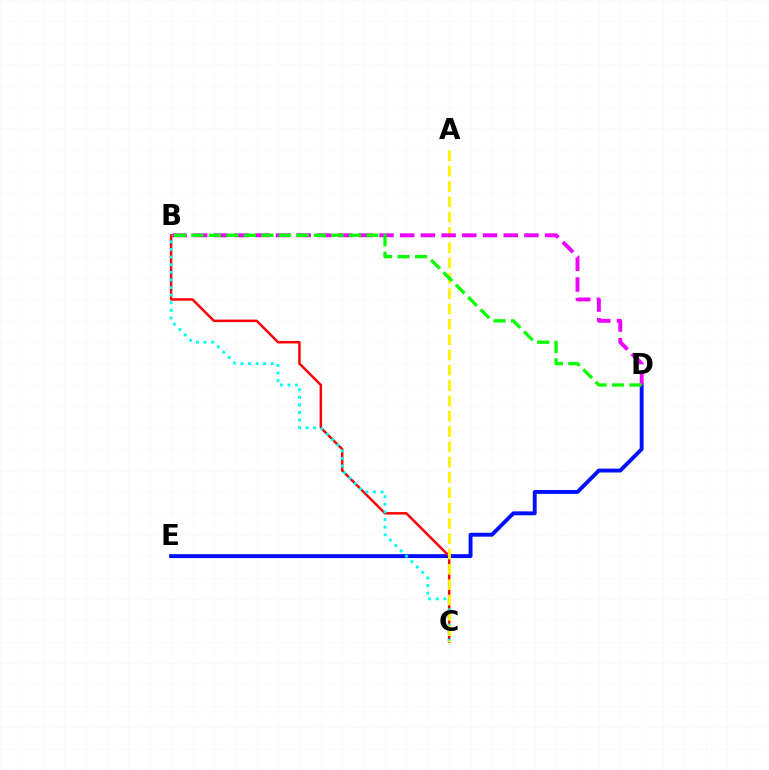{('D', 'E'): [{'color': '#0010ff', 'line_style': 'solid', 'thickness': 2.81}], ('B', 'C'): [{'color': '#ff0000', 'line_style': 'solid', 'thickness': 1.78}, {'color': '#00fff6', 'line_style': 'dotted', 'thickness': 2.07}], ('A', 'C'): [{'color': '#fcf500', 'line_style': 'dashed', 'thickness': 2.08}], ('B', 'D'): [{'color': '#ee00ff', 'line_style': 'dashed', 'thickness': 2.81}, {'color': '#08ff00', 'line_style': 'dashed', 'thickness': 2.38}]}